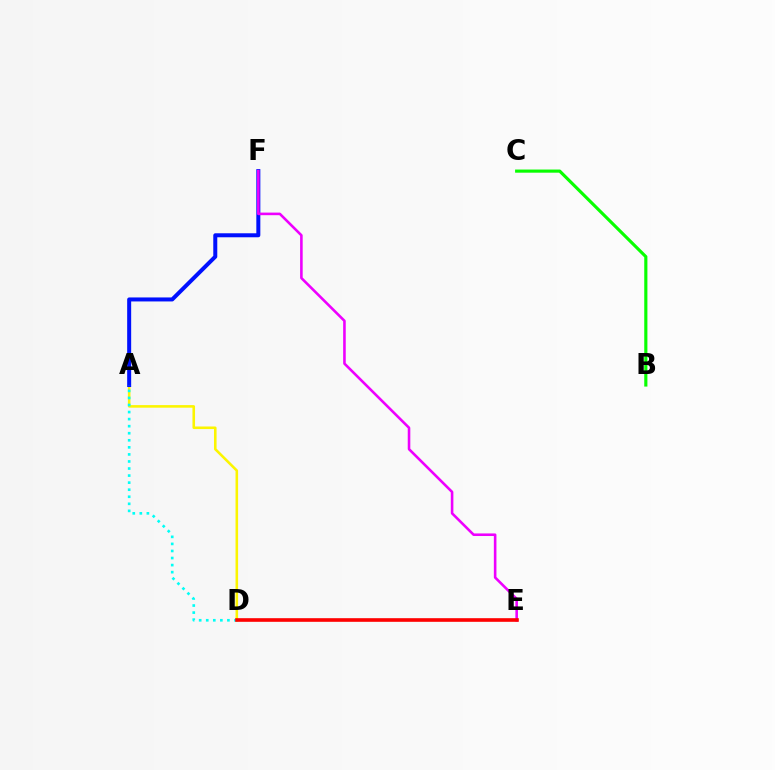{('A', 'D'): [{'color': '#fcf500', 'line_style': 'solid', 'thickness': 1.85}, {'color': '#00fff6', 'line_style': 'dotted', 'thickness': 1.92}], ('A', 'F'): [{'color': '#0010ff', 'line_style': 'solid', 'thickness': 2.88}], ('B', 'C'): [{'color': '#08ff00', 'line_style': 'solid', 'thickness': 2.27}], ('E', 'F'): [{'color': '#ee00ff', 'line_style': 'solid', 'thickness': 1.86}], ('D', 'E'): [{'color': '#ff0000', 'line_style': 'solid', 'thickness': 2.61}]}